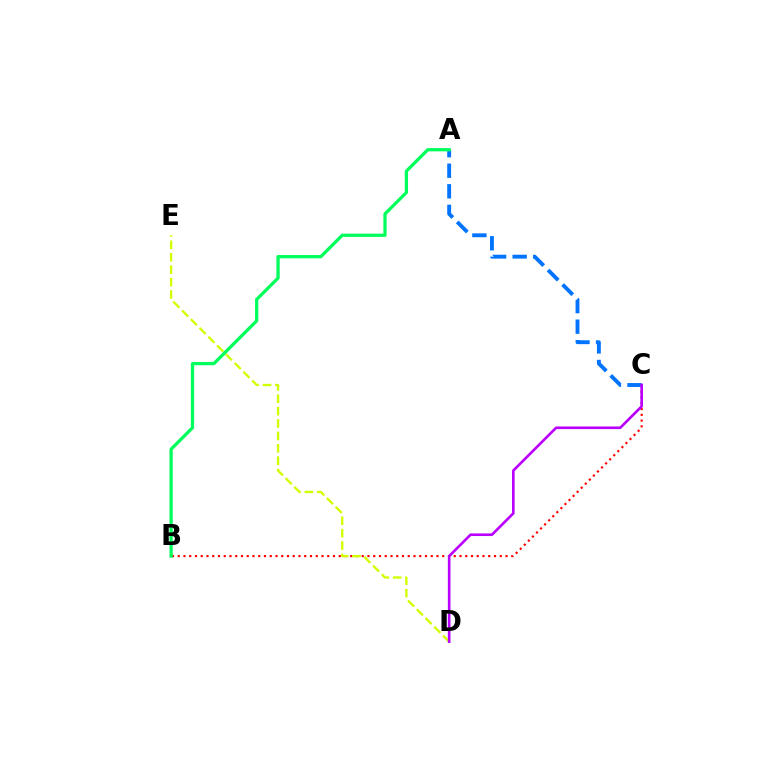{('B', 'C'): [{'color': '#ff0000', 'line_style': 'dotted', 'thickness': 1.56}], ('D', 'E'): [{'color': '#d1ff00', 'line_style': 'dashed', 'thickness': 1.68}], ('A', 'C'): [{'color': '#0074ff', 'line_style': 'dashed', 'thickness': 2.79}], ('A', 'B'): [{'color': '#00ff5c', 'line_style': 'solid', 'thickness': 2.34}], ('C', 'D'): [{'color': '#b900ff', 'line_style': 'solid', 'thickness': 1.9}]}